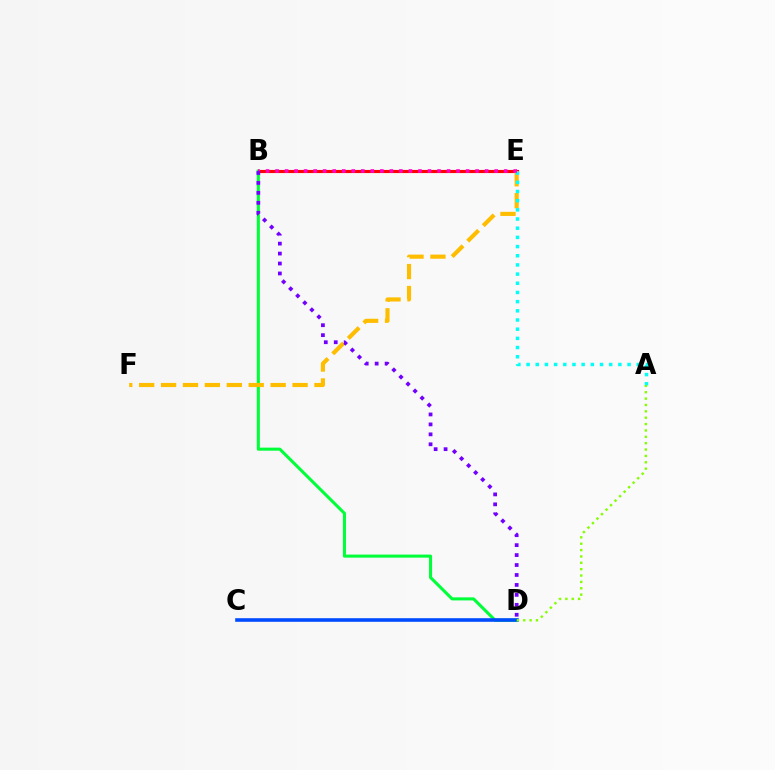{('B', 'E'): [{'color': '#ff0000', 'line_style': 'solid', 'thickness': 2.25}, {'color': '#ff00cf', 'line_style': 'dotted', 'thickness': 2.59}], ('B', 'D'): [{'color': '#00ff39', 'line_style': 'solid', 'thickness': 2.2}, {'color': '#7200ff', 'line_style': 'dotted', 'thickness': 2.7}], ('C', 'D'): [{'color': '#004bff', 'line_style': 'solid', 'thickness': 2.59}], ('E', 'F'): [{'color': '#ffbd00', 'line_style': 'dashed', 'thickness': 2.98}], ('A', 'E'): [{'color': '#00fff6', 'line_style': 'dotted', 'thickness': 2.49}], ('A', 'D'): [{'color': '#84ff00', 'line_style': 'dotted', 'thickness': 1.73}]}